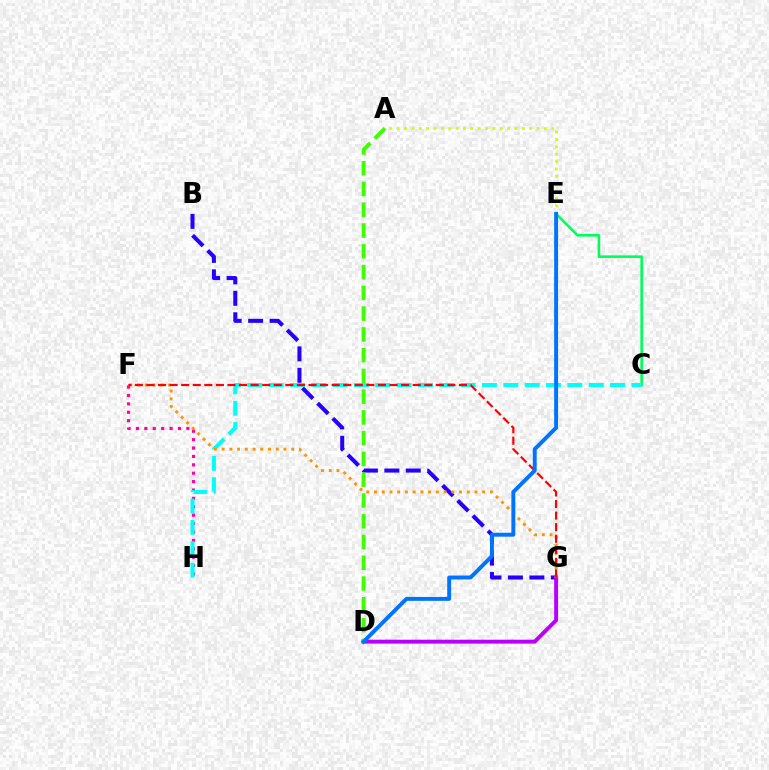{('F', 'H'): [{'color': '#ff00ac', 'line_style': 'dotted', 'thickness': 2.28}], ('B', 'G'): [{'color': '#2500ff', 'line_style': 'dashed', 'thickness': 2.91}], ('D', 'G'): [{'color': '#b900ff', 'line_style': 'solid', 'thickness': 2.82}], ('C', 'E'): [{'color': '#00ff5c', 'line_style': 'solid', 'thickness': 1.88}], ('A', 'D'): [{'color': '#3dff00', 'line_style': 'dashed', 'thickness': 2.82}], ('A', 'E'): [{'color': '#d1ff00', 'line_style': 'dotted', 'thickness': 2.0}], ('C', 'H'): [{'color': '#00fff6', 'line_style': 'dashed', 'thickness': 2.9}], ('F', 'G'): [{'color': '#ff9400', 'line_style': 'dotted', 'thickness': 2.1}, {'color': '#ff0000', 'line_style': 'dashed', 'thickness': 1.57}], ('D', 'E'): [{'color': '#0074ff', 'line_style': 'solid', 'thickness': 2.82}]}